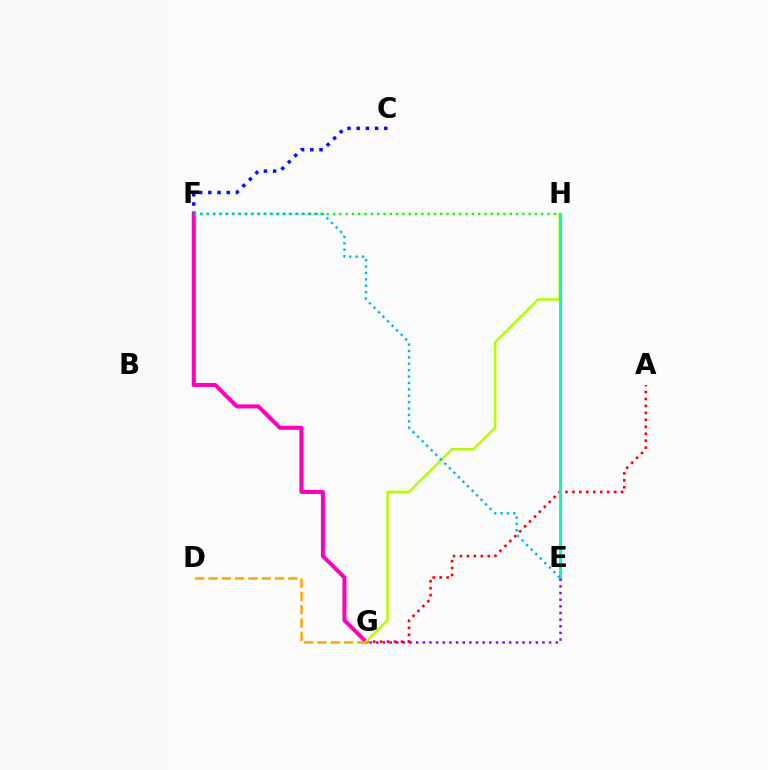{('A', 'G'): [{'color': '#ff0000', 'line_style': 'dotted', 'thickness': 1.89}], ('C', 'F'): [{'color': '#0010ff', 'line_style': 'dotted', 'thickness': 2.5}], ('F', 'G'): [{'color': '#ff00bd', 'line_style': 'solid', 'thickness': 2.89}], ('F', 'H'): [{'color': '#08ff00', 'line_style': 'dotted', 'thickness': 1.71}], ('G', 'H'): [{'color': '#b3ff00', 'line_style': 'solid', 'thickness': 1.83}], ('E', 'H'): [{'color': '#00ff9d', 'line_style': 'solid', 'thickness': 2.04}], ('D', 'G'): [{'color': '#ffa500', 'line_style': 'dashed', 'thickness': 1.81}], ('E', 'G'): [{'color': '#9b00ff', 'line_style': 'dotted', 'thickness': 1.81}], ('E', 'F'): [{'color': '#00b5ff', 'line_style': 'dotted', 'thickness': 1.74}]}